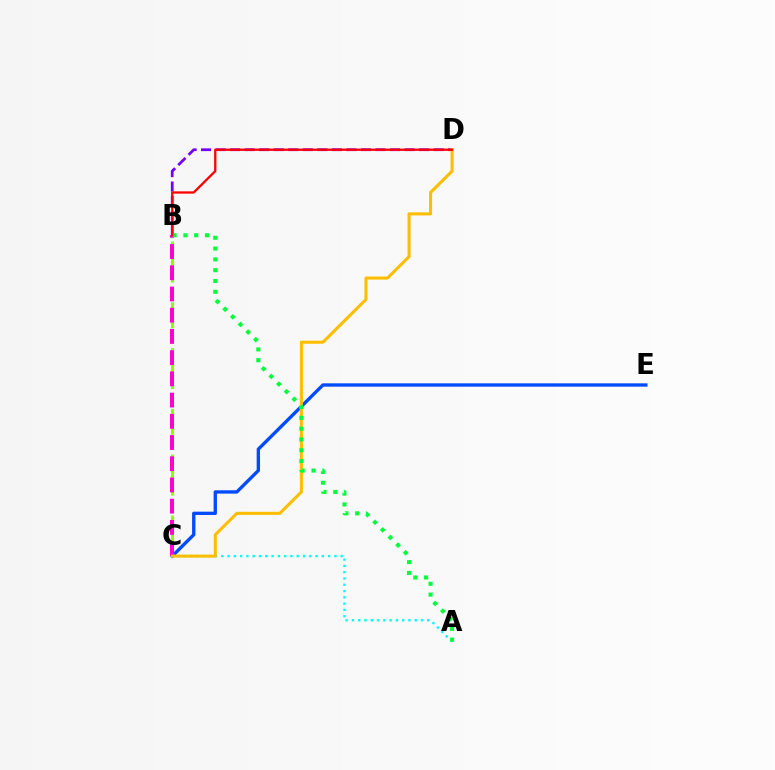{('C', 'E'): [{'color': '#004bff', 'line_style': 'solid', 'thickness': 2.41}], ('B', 'D'): [{'color': '#7200ff', 'line_style': 'dashed', 'thickness': 1.97}, {'color': '#ff0000', 'line_style': 'solid', 'thickness': 1.65}], ('B', 'C'): [{'color': '#84ff00', 'line_style': 'dashed', 'thickness': 2.07}, {'color': '#ff00cf', 'line_style': 'dashed', 'thickness': 2.88}], ('A', 'C'): [{'color': '#00fff6', 'line_style': 'dotted', 'thickness': 1.71}], ('C', 'D'): [{'color': '#ffbd00', 'line_style': 'solid', 'thickness': 2.19}], ('A', 'B'): [{'color': '#00ff39', 'line_style': 'dotted', 'thickness': 2.93}]}